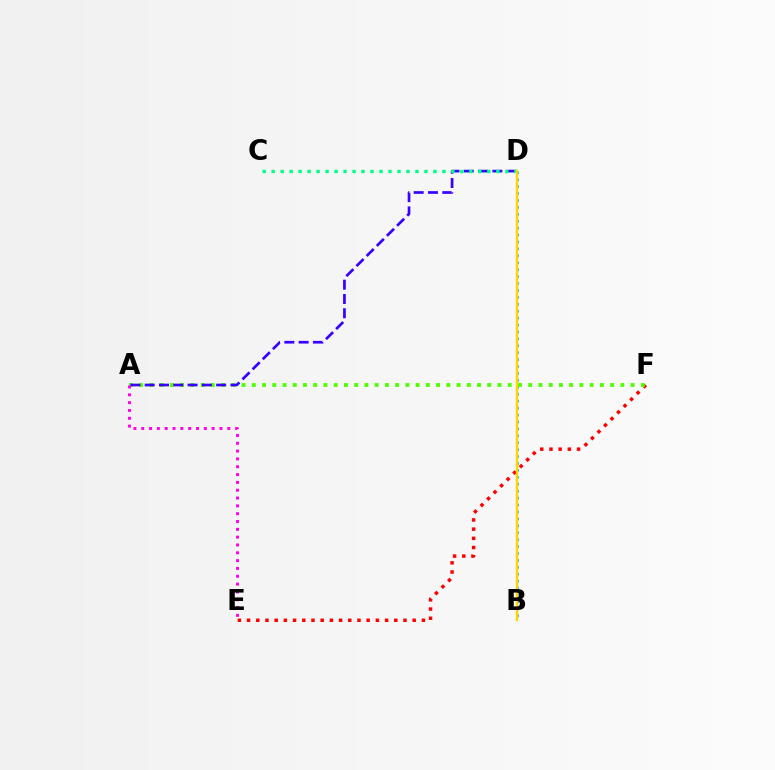{('B', 'D'): [{'color': '#009eff', 'line_style': 'dotted', 'thickness': 1.88}, {'color': '#ffd500', 'line_style': 'solid', 'thickness': 1.73}], ('E', 'F'): [{'color': '#ff0000', 'line_style': 'dotted', 'thickness': 2.5}], ('A', 'F'): [{'color': '#4fff00', 'line_style': 'dotted', 'thickness': 2.78}], ('A', 'D'): [{'color': '#3700ff', 'line_style': 'dashed', 'thickness': 1.94}], ('C', 'D'): [{'color': '#00ff86', 'line_style': 'dotted', 'thickness': 2.44}], ('A', 'E'): [{'color': '#ff00ed', 'line_style': 'dotted', 'thickness': 2.13}]}